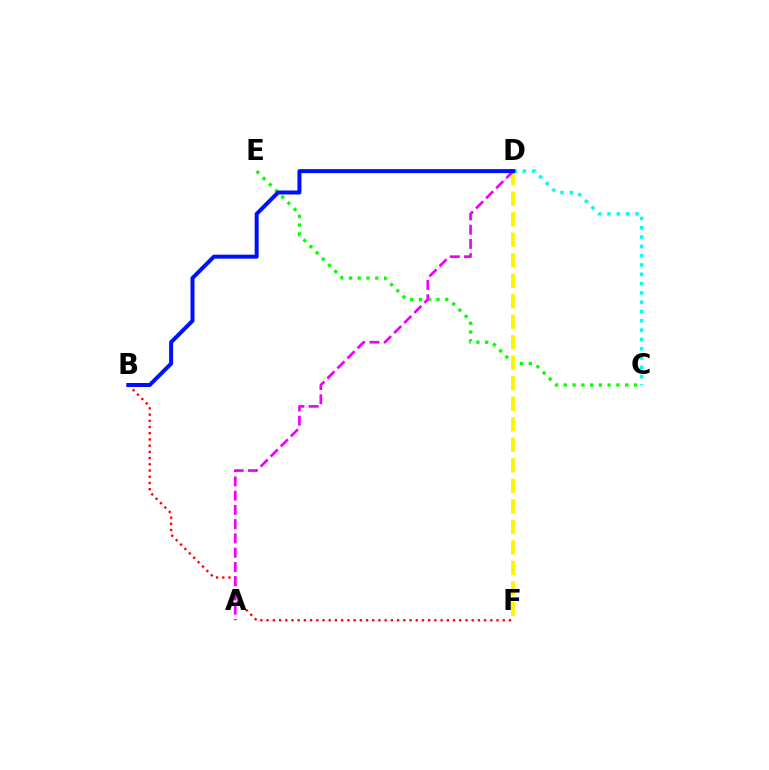{('C', 'E'): [{'color': '#08ff00', 'line_style': 'dotted', 'thickness': 2.38}], ('C', 'D'): [{'color': '#00fff6', 'line_style': 'dotted', 'thickness': 2.53}], ('D', 'F'): [{'color': '#fcf500', 'line_style': 'dashed', 'thickness': 2.79}], ('B', 'F'): [{'color': '#ff0000', 'line_style': 'dotted', 'thickness': 1.69}], ('A', 'D'): [{'color': '#ee00ff', 'line_style': 'dashed', 'thickness': 1.94}], ('B', 'D'): [{'color': '#0010ff', 'line_style': 'solid', 'thickness': 2.88}]}